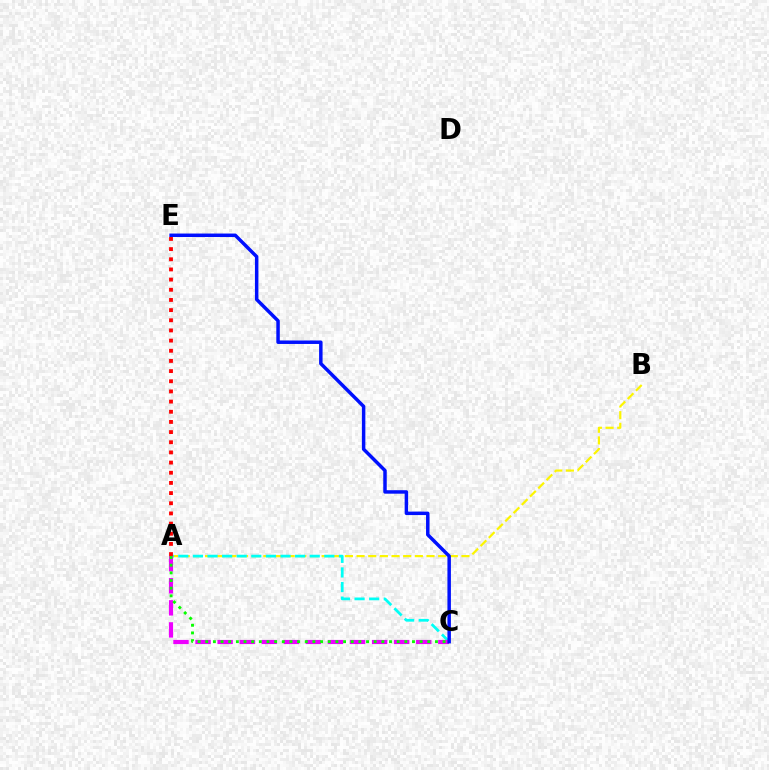{('A', 'B'): [{'color': '#fcf500', 'line_style': 'dashed', 'thickness': 1.58}], ('A', 'C'): [{'color': '#00fff6', 'line_style': 'dashed', 'thickness': 1.98}, {'color': '#ee00ff', 'line_style': 'dashed', 'thickness': 3.0}, {'color': '#08ff00', 'line_style': 'dotted', 'thickness': 2.08}], ('C', 'E'): [{'color': '#0010ff', 'line_style': 'solid', 'thickness': 2.5}], ('A', 'E'): [{'color': '#ff0000', 'line_style': 'dotted', 'thickness': 2.76}]}